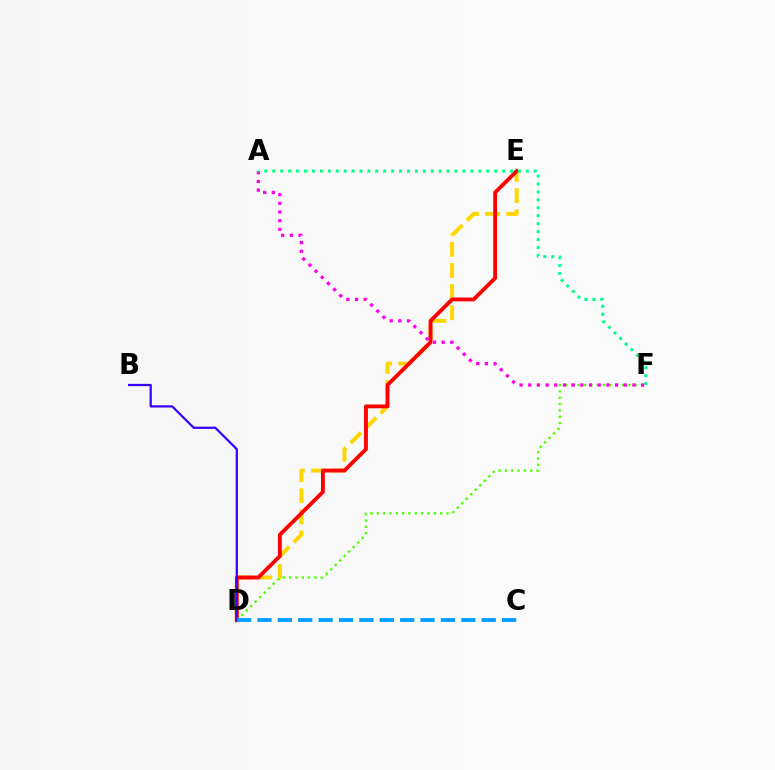{('D', 'E'): [{'color': '#ffd500', 'line_style': 'dashed', 'thickness': 2.87}, {'color': '#ff0000', 'line_style': 'solid', 'thickness': 2.77}], ('D', 'F'): [{'color': '#4fff00', 'line_style': 'dotted', 'thickness': 1.72}], ('B', 'D'): [{'color': '#3700ff', 'line_style': 'solid', 'thickness': 1.61}], ('C', 'D'): [{'color': '#009eff', 'line_style': 'dashed', 'thickness': 2.77}], ('A', 'F'): [{'color': '#ff00ed', 'line_style': 'dotted', 'thickness': 2.36}, {'color': '#00ff86', 'line_style': 'dotted', 'thickness': 2.15}]}